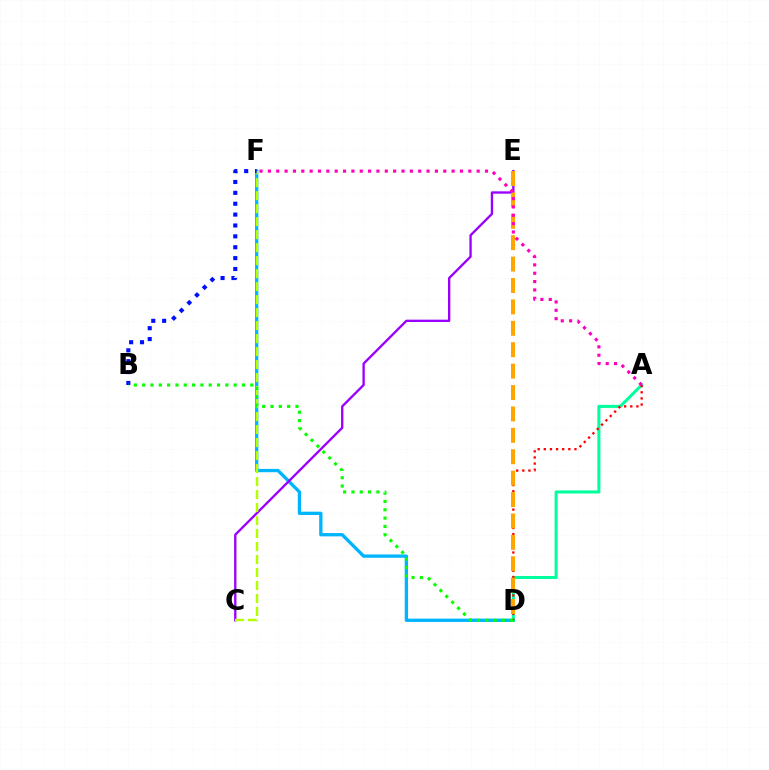{('D', 'F'): [{'color': '#00b5ff', 'line_style': 'solid', 'thickness': 2.39}], ('A', 'D'): [{'color': '#00ff9d', 'line_style': 'solid', 'thickness': 2.19}, {'color': '#ff0000', 'line_style': 'dotted', 'thickness': 1.66}], ('C', 'E'): [{'color': '#9b00ff', 'line_style': 'solid', 'thickness': 1.68}], ('C', 'F'): [{'color': '#b3ff00', 'line_style': 'dashed', 'thickness': 1.77}], ('B', 'F'): [{'color': '#0010ff', 'line_style': 'dotted', 'thickness': 2.96}], ('D', 'E'): [{'color': '#ffa500', 'line_style': 'dashed', 'thickness': 2.91}], ('A', 'F'): [{'color': '#ff00bd', 'line_style': 'dotted', 'thickness': 2.27}], ('B', 'D'): [{'color': '#08ff00', 'line_style': 'dotted', 'thickness': 2.26}]}